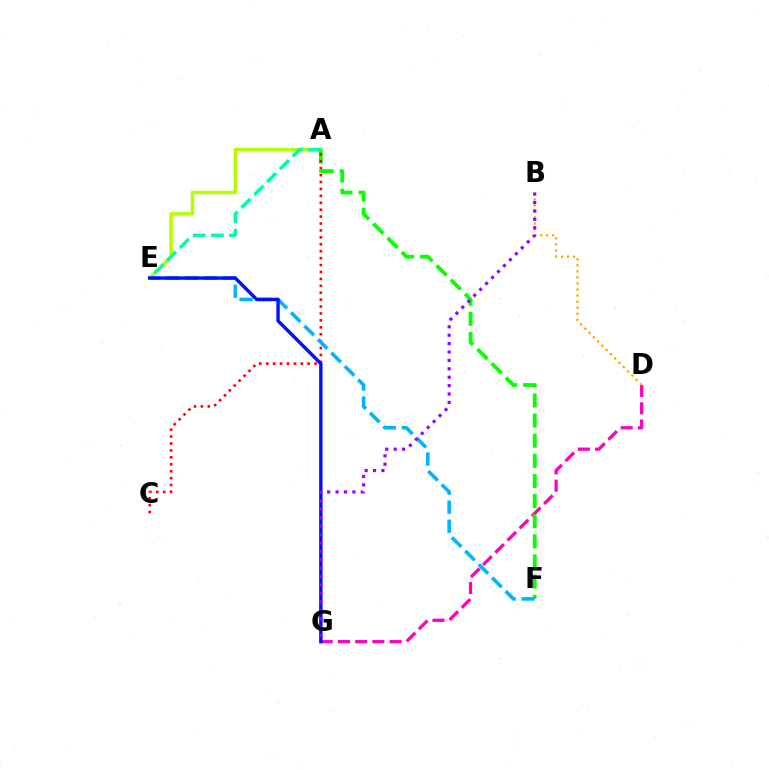{('D', 'G'): [{'color': '#ff00bd', 'line_style': 'dashed', 'thickness': 2.34}], ('A', 'E'): [{'color': '#b3ff00', 'line_style': 'solid', 'thickness': 2.53}, {'color': '#00ff9d', 'line_style': 'dashed', 'thickness': 2.46}], ('A', 'F'): [{'color': '#08ff00', 'line_style': 'dashed', 'thickness': 2.73}], ('A', 'C'): [{'color': '#ff0000', 'line_style': 'dotted', 'thickness': 1.88}], ('E', 'F'): [{'color': '#00b5ff', 'line_style': 'dashed', 'thickness': 2.58}], ('B', 'D'): [{'color': '#ffa500', 'line_style': 'dotted', 'thickness': 1.64}], ('E', 'G'): [{'color': '#0010ff', 'line_style': 'solid', 'thickness': 2.45}], ('B', 'G'): [{'color': '#9b00ff', 'line_style': 'dotted', 'thickness': 2.28}]}